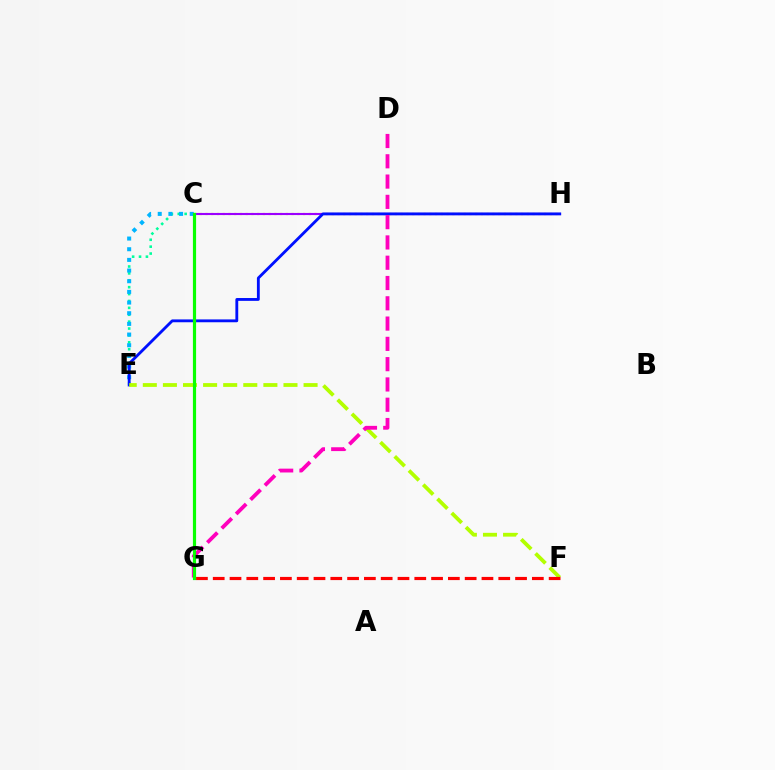{('C', 'E'): [{'color': '#00ff9d', 'line_style': 'dotted', 'thickness': 1.87}, {'color': '#00b5ff', 'line_style': 'dotted', 'thickness': 2.9}], ('C', 'H'): [{'color': '#ffa500', 'line_style': 'dotted', 'thickness': 1.56}, {'color': '#9b00ff', 'line_style': 'solid', 'thickness': 1.51}], ('E', 'H'): [{'color': '#0010ff', 'line_style': 'solid', 'thickness': 2.04}], ('E', 'F'): [{'color': '#b3ff00', 'line_style': 'dashed', 'thickness': 2.73}], ('D', 'G'): [{'color': '#ff00bd', 'line_style': 'dashed', 'thickness': 2.76}], ('F', 'G'): [{'color': '#ff0000', 'line_style': 'dashed', 'thickness': 2.28}], ('C', 'G'): [{'color': '#08ff00', 'line_style': 'solid', 'thickness': 2.29}]}